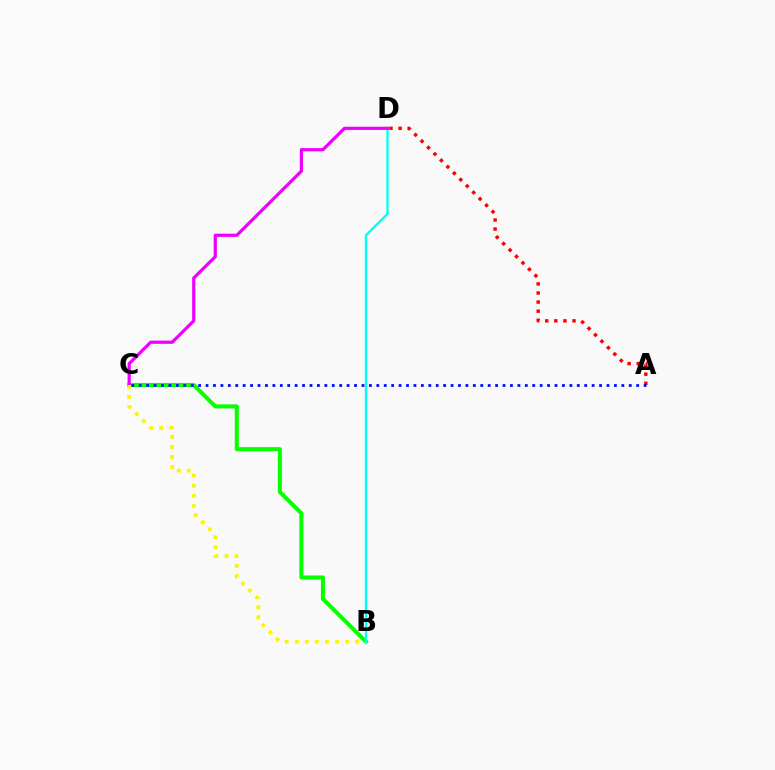{('A', 'D'): [{'color': '#ff0000', 'line_style': 'dotted', 'thickness': 2.47}], ('B', 'C'): [{'color': '#08ff00', 'line_style': 'solid', 'thickness': 2.92}, {'color': '#fcf500', 'line_style': 'dotted', 'thickness': 2.73}], ('B', 'D'): [{'color': '#00fff6', 'line_style': 'solid', 'thickness': 1.67}], ('C', 'D'): [{'color': '#ee00ff', 'line_style': 'solid', 'thickness': 2.31}], ('A', 'C'): [{'color': '#0010ff', 'line_style': 'dotted', 'thickness': 2.02}]}